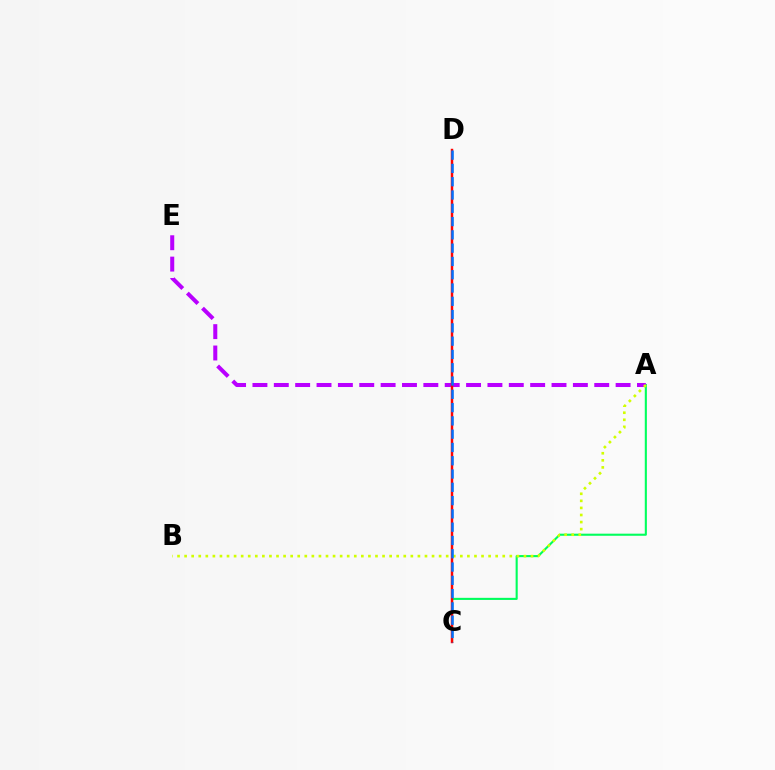{('A', 'C'): [{'color': '#00ff5c', 'line_style': 'solid', 'thickness': 1.52}], ('A', 'E'): [{'color': '#b900ff', 'line_style': 'dashed', 'thickness': 2.9}], ('C', 'D'): [{'color': '#ff0000', 'line_style': 'solid', 'thickness': 1.76}, {'color': '#0074ff', 'line_style': 'dashed', 'thickness': 1.81}], ('A', 'B'): [{'color': '#d1ff00', 'line_style': 'dotted', 'thickness': 1.92}]}